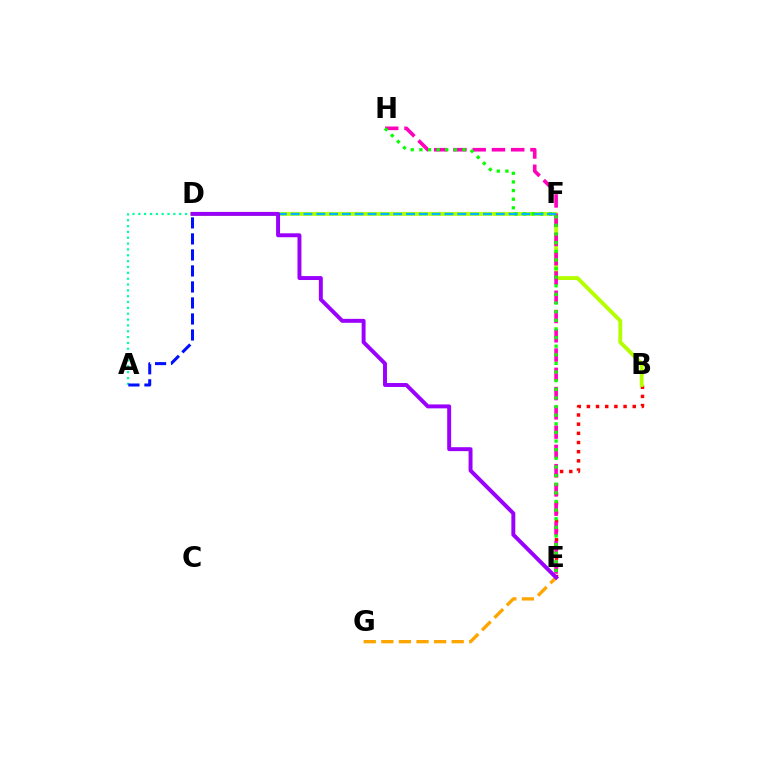{('B', 'E'): [{'color': '#ff0000', 'line_style': 'dotted', 'thickness': 2.49}], ('E', 'G'): [{'color': '#ffa500', 'line_style': 'dashed', 'thickness': 2.39}], ('A', 'D'): [{'color': '#00ff9d', 'line_style': 'dotted', 'thickness': 1.59}, {'color': '#0010ff', 'line_style': 'dashed', 'thickness': 2.18}], ('B', 'D'): [{'color': '#b3ff00', 'line_style': 'solid', 'thickness': 2.78}], ('E', 'H'): [{'color': '#ff00bd', 'line_style': 'dashed', 'thickness': 2.62}, {'color': '#08ff00', 'line_style': 'dotted', 'thickness': 2.34}], ('D', 'F'): [{'color': '#00b5ff', 'line_style': 'dashed', 'thickness': 1.74}], ('D', 'E'): [{'color': '#9b00ff', 'line_style': 'solid', 'thickness': 2.83}]}